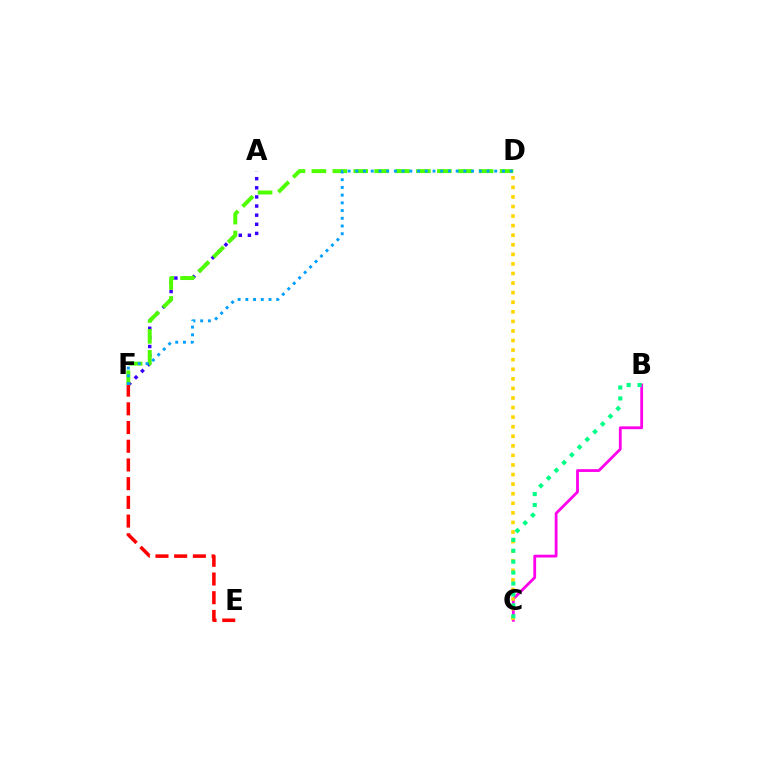{('A', 'F'): [{'color': '#3700ff', 'line_style': 'dotted', 'thickness': 2.48}], ('B', 'C'): [{'color': '#ff00ed', 'line_style': 'solid', 'thickness': 2.01}, {'color': '#00ff86', 'line_style': 'dotted', 'thickness': 2.97}], ('D', 'F'): [{'color': '#4fff00', 'line_style': 'dashed', 'thickness': 2.84}, {'color': '#009eff', 'line_style': 'dotted', 'thickness': 2.1}], ('E', 'F'): [{'color': '#ff0000', 'line_style': 'dashed', 'thickness': 2.54}], ('C', 'D'): [{'color': '#ffd500', 'line_style': 'dotted', 'thickness': 2.6}]}